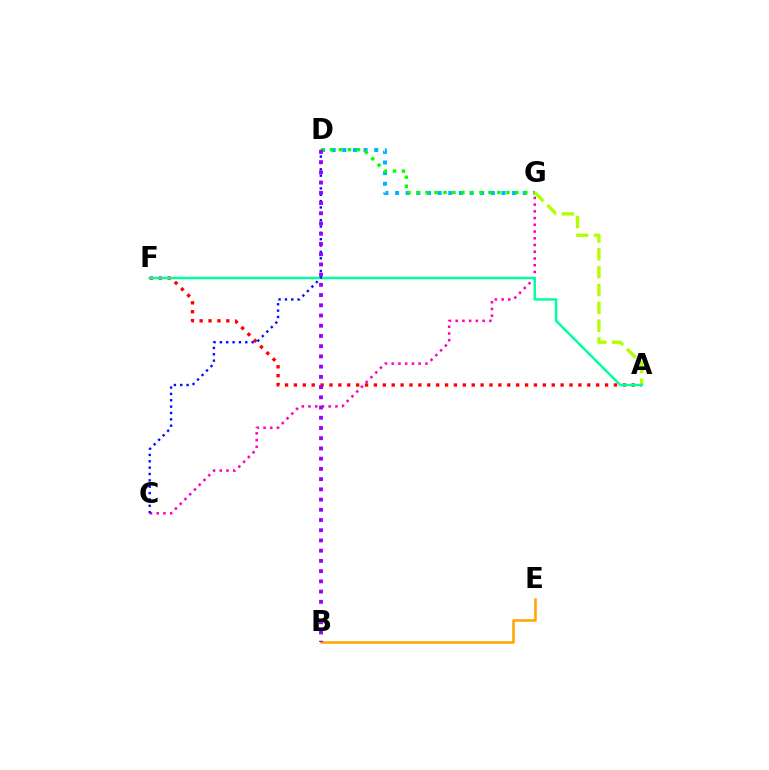{('A', 'F'): [{'color': '#ff0000', 'line_style': 'dotted', 'thickness': 2.42}, {'color': '#00ff9d', 'line_style': 'solid', 'thickness': 1.78}], ('D', 'G'): [{'color': '#00b5ff', 'line_style': 'dotted', 'thickness': 2.89}, {'color': '#08ff00', 'line_style': 'dotted', 'thickness': 2.44}], ('B', 'E'): [{'color': '#ffa500', 'line_style': 'solid', 'thickness': 1.81}], ('A', 'G'): [{'color': '#b3ff00', 'line_style': 'dashed', 'thickness': 2.43}], ('C', 'G'): [{'color': '#ff00bd', 'line_style': 'dotted', 'thickness': 1.83}], ('C', 'D'): [{'color': '#0010ff', 'line_style': 'dotted', 'thickness': 1.73}], ('B', 'D'): [{'color': '#9b00ff', 'line_style': 'dotted', 'thickness': 2.78}]}